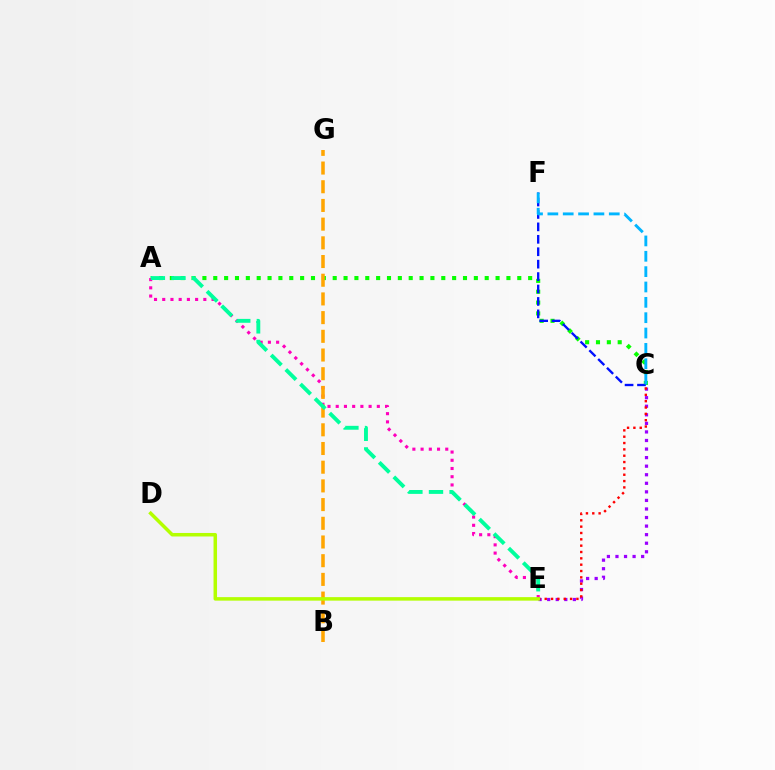{('A', 'C'): [{'color': '#08ff00', 'line_style': 'dotted', 'thickness': 2.95}], ('C', 'E'): [{'color': '#9b00ff', 'line_style': 'dotted', 'thickness': 2.33}, {'color': '#ff0000', 'line_style': 'dotted', 'thickness': 1.72}], ('A', 'E'): [{'color': '#ff00bd', 'line_style': 'dotted', 'thickness': 2.23}, {'color': '#00ff9d', 'line_style': 'dashed', 'thickness': 2.8}], ('B', 'G'): [{'color': '#ffa500', 'line_style': 'dashed', 'thickness': 2.54}], ('C', 'F'): [{'color': '#0010ff', 'line_style': 'dashed', 'thickness': 1.69}, {'color': '#00b5ff', 'line_style': 'dashed', 'thickness': 2.09}], ('D', 'E'): [{'color': '#b3ff00', 'line_style': 'solid', 'thickness': 2.52}]}